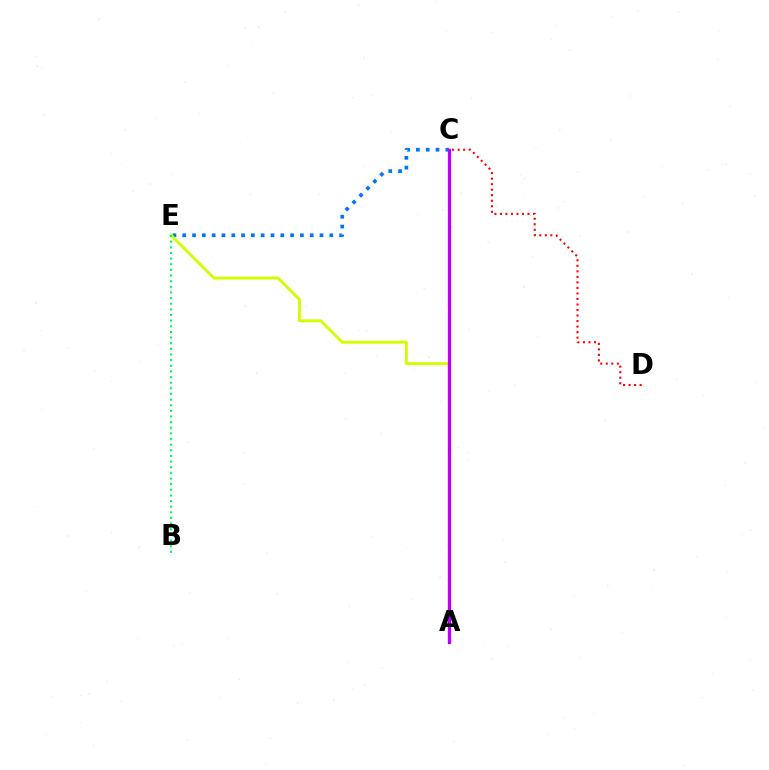{('C', 'E'): [{'color': '#0074ff', 'line_style': 'dotted', 'thickness': 2.66}], ('A', 'E'): [{'color': '#d1ff00', 'line_style': 'solid', 'thickness': 2.09}], ('B', 'E'): [{'color': '#00ff5c', 'line_style': 'dotted', 'thickness': 1.53}], ('C', 'D'): [{'color': '#ff0000', 'line_style': 'dotted', 'thickness': 1.5}], ('A', 'C'): [{'color': '#b900ff', 'line_style': 'solid', 'thickness': 2.35}]}